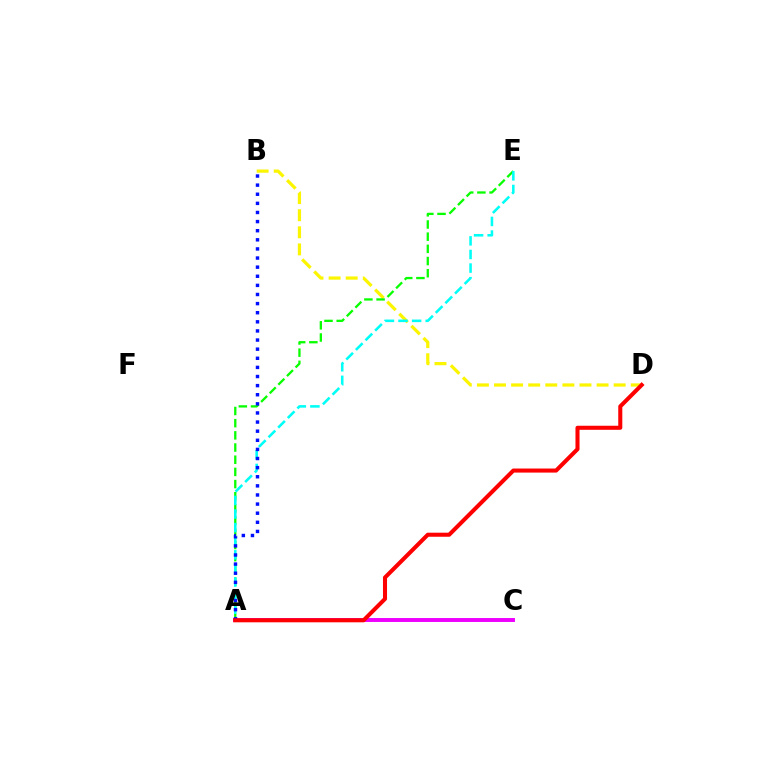{('B', 'D'): [{'color': '#fcf500', 'line_style': 'dashed', 'thickness': 2.32}], ('A', 'C'): [{'color': '#ee00ff', 'line_style': 'solid', 'thickness': 2.83}], ('A', 'E'): [{'color': '#08ff00', 'line_style': 'dashed', 'thickness': 1.65}, {'color': '#00fff6', 'line_style': 'dashed', 'thickness': 1.85}], ('A', 'B'): [{'color': '#0010ff', 'line_style': 'dotted', 'thickness': 2.48}], ('A', 'D'): [{'color': '#ff0000', 'line_style': 'solid', 'thickness': 2.92}]}